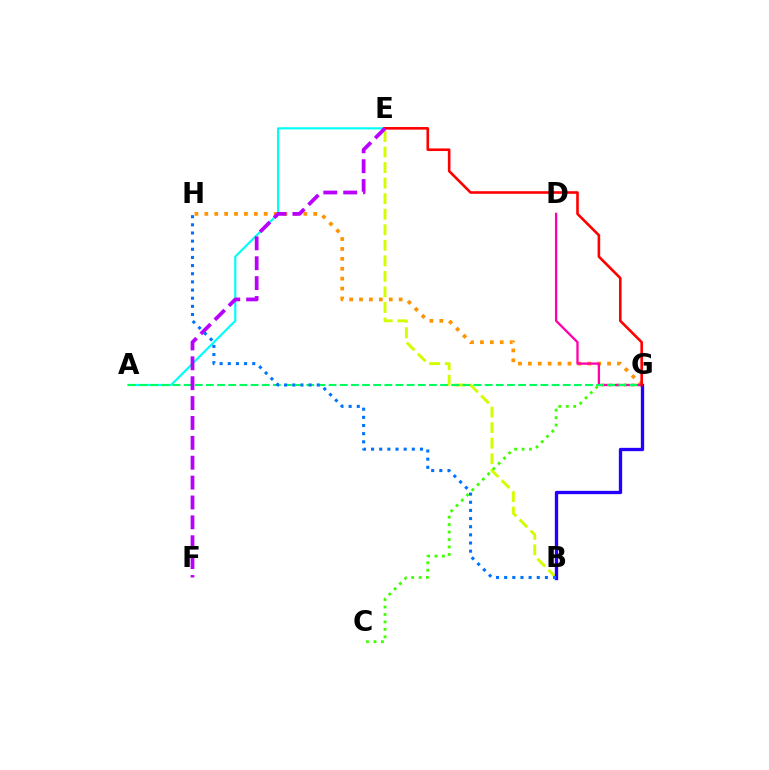{('A', 'E'): [{'color': '#00fff6', 'line_style': 'solid', 'thickness': 1.56}], ('B', 'E'): [{'color': '#d1ff00', 'line_style': 'dashed', 'thickness': 2.11}], ('C', 'G'): [{'color': '#3dff00', 'line_style': 'dotted', 'thickness': 2.02}], ('G', 'H'): [{'color': '#ff9400', 'line_style': 'dotted', 'thickness': 2.69}], ('D', 'G'): [{'color': '#ff00ac', 'line_style': 'solid', 'thickness': 1.67}], ('A', 'G'): [{'color': '#00ff5c', 'line_style': 'dashed', 'thickness': 1.51}], ('B', 'G'): [{'color': '#2500ff', 'line_style': 'solid', 'thickness': 2.39}], ('E', 'G'): [{'color': '#ff0000', 'line_style': 'solid', 'thickness': 1.88}], ('E', 'F'): [{'color': '#b900ff', 'line_style': 'dashed', 'thickness': 2.7}], ('B', 'H'): [{'color': '#0074ff', 'line_style': 'dotted', 'thickness': 2.21}]}